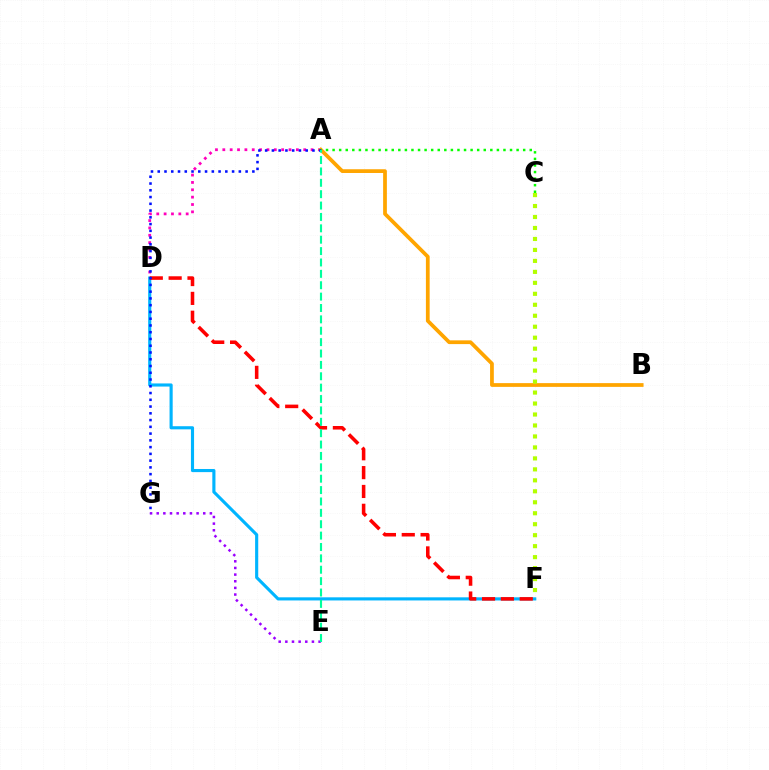{('A', 'D'): [{'color': '#ff00bd', 'line_style': 'dotted', 'thickness': 2.0}], ('A', 'B'): [{'color': '#ffa500', 'line_style': 'solid', 'thickness': 2.7}], ('D', 'F'): [{'color': '#00b5ff', 'line_style': 'solid', 'thickness': 2.25}, {'color': '#ff0000', 'line_style': 'dashed', 'thickness': 2.56}], ('E', 'G'): [{'color': '#9b00ff', 'line_style': 'dotted', 'thickness': 1.81}], ('A', 'G'): [{'color': '#0010ff', 'line_style': 'dotted', 'thickness': 1.84}], ('A', 'C'): [{'color': '#08ff00', 'line_style': 'dotted', 'thickness': 1.79}], ('A', 'E'): [{'color': '#00ff9d', 'line_style': 'dashed', 'thickness': 1.55}], ('C', 'F'): [{'color': '#b3ff00', 'line_style': 'dotted', 'thickness': 2.98}]}